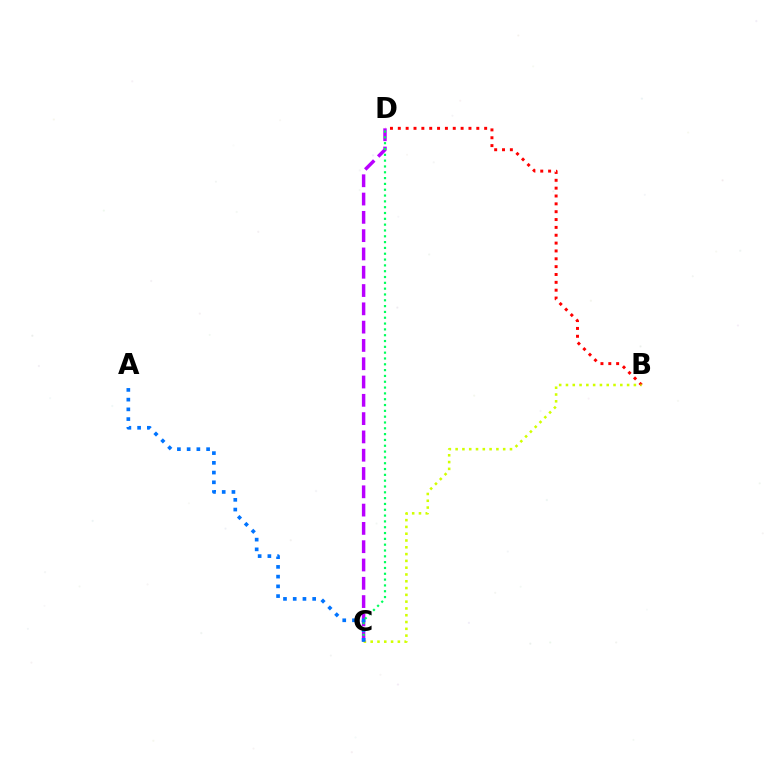{('B', 'D'): [{'color': '#ff0000', 'line_style': 'dotted', 'thickness': 2.13}], ('B', 'C'): [{'color': '#d1ff00', 'line_style': 'dotted', 'thickness': 1.85}], ('C', 'D'): [{'color': '#b900ff', 'line_style': 'dashed', 'thickness': 2.49}, {'color': '#00ff5c', 'line_style': 'dotted', 'thickness': 1.58}], ('A', 'C'): [{'color': '#0074ff', 'line_style': 'dotted', 'thickness': 2.64}]}